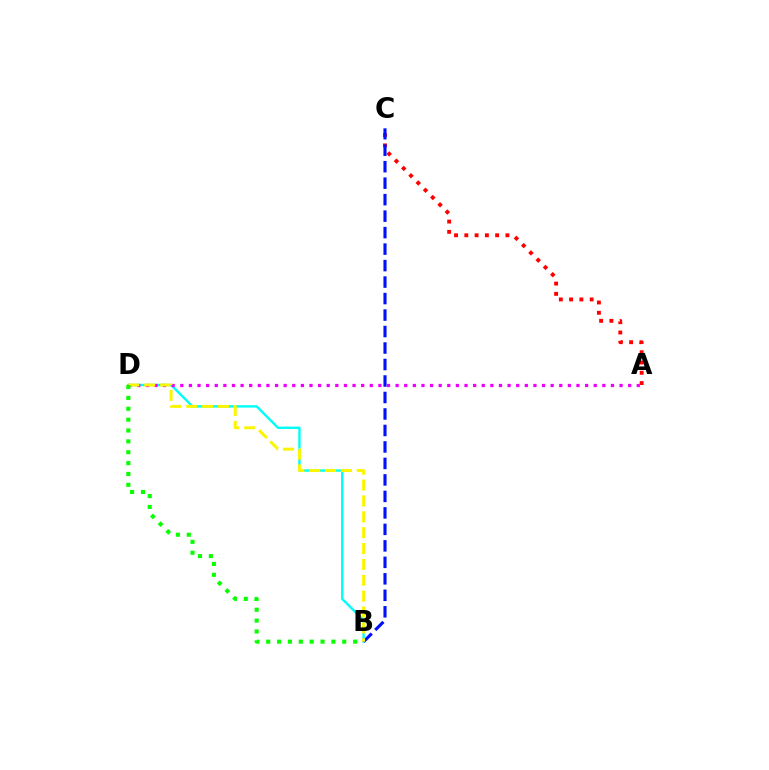{('B', 'D'): [{'color': '#00fff6', 'line_style': 'solid', 'thickness': 1.73}, {'color': '#fcf500', 'line_style': 'dashed', 'thickness': 2.16}, {'color': '#08ff00', 'line_style': 'dotted', 'thickness': 2.95}], ('A', 'C'): [{'color': '#ff0000', 'line_style': 'dotted', 'thickness': 2.79}], ('A', 'D'): [{'color': '#ee00ff', 'line_style': 'dotted', 'thickness': 2.34}], ('B', 'C'): [{'color': '#0010ff', 'line_style': 'dashed', 'thickness': 2.24}]}